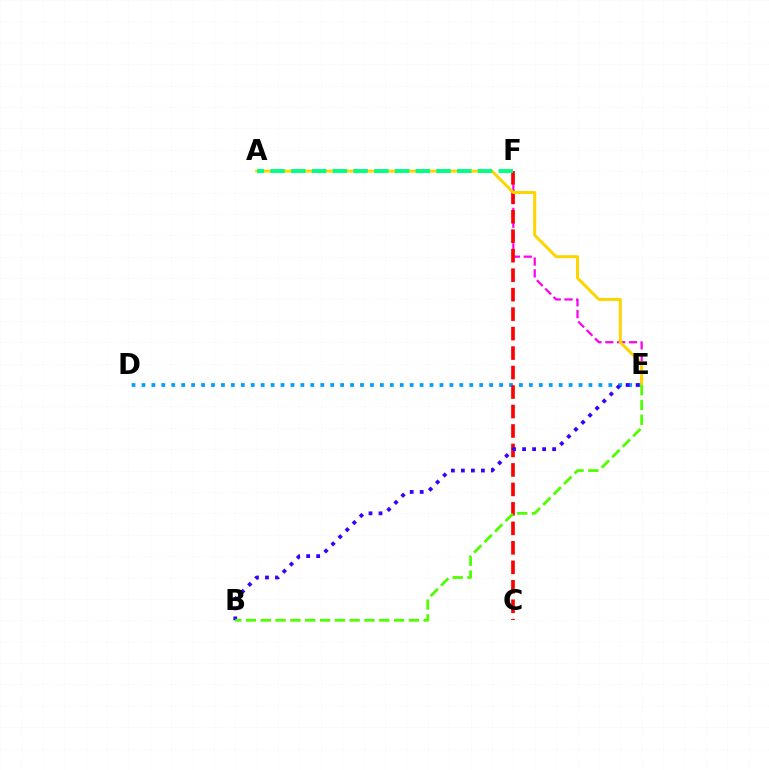{('D', 'E'): [{'color': '#009eff', 'line_style': 'dotted', 'thickness': 2.7}], ('E', 'F'): [{'color': '#ff00ed', 'line_style': 'dashed', 'thickness': 1.61}], ('C', 'F'): [{'color': '#ff0000', 'line_style': 'dashed', 'thickness': 2.65}], ('A', 'E'): [{'color': '#ffd500', 'line_style': 'solid', 'thickness': 2.16}], ('B', 'E'): [{'color': '#3700ff', 'line_style': 'dotted', 'thickness': 2.72}, {'color': '#4fff00', 'line_style': 'dashed', 'thickness': 2.01}], ('A', 'F'): [{'color': '#00ff86', 'line_style': 'dashed', 'thickness': 2.82}]}